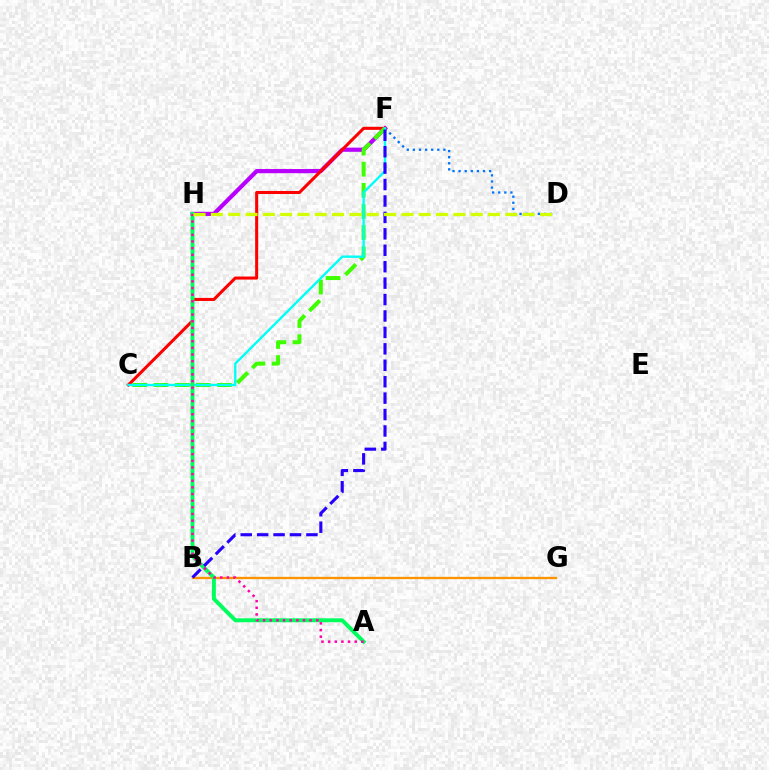{('B', 'G'): [{'color': '#ff9400', 'line_style': 'solid', 'thickness': 1.67}], ('F', 'H'): [{'color': '#b900ff', 'line_style': 'solid', 'thickness': 3.0}], ('D', 'F'): [{'color': '#0074ff', 'line_style': 'dotted', 'thickness': 1.66}], ('C', 'F'): [{'color': '#ff0000', 'line_style': 'solid', 'thickness': 2.19}, {'color': '#3dff00', 'line_style': 'dashed', 'thickness': 2.87}, {'color': '#00fff6', 'line_style': 'solid', 'thickness': 1.71}], ('A', 'H'): [{'color': '#00ff5c', 'line_style': 'solid', 'thickness': 2.83}, {'color': '#ff00ac', 'line_style': 'dotted', 'thickness': 1.81}], ('B', 'F'): [{'color': '#2500ff', 'line_style': 'dashed', 'thickness': 2.23}], ('D', 'H'): [{'color': '#d1ff00', 'line_style': 'dashed', 'thickness': 2.35}]}